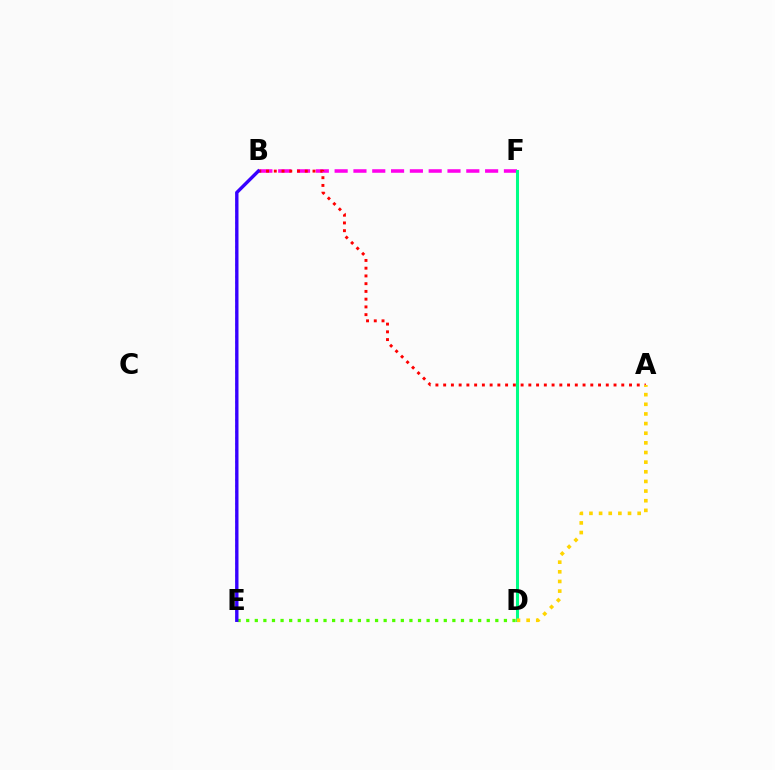{('B', 'F'): [{'color': '#ff00ed', 'line_style': 'dashed', 'thickness': 2.56}], ('A', 'B'): [{'color': '#ff0000', 'line_style': 'dotted', 'thickness': 2.1}], ('D', 'E'): [{'color': '#4fff00', 'line_style': 'dotted', 'thickness': 2.33}], ('D', 'F'): [{'color': '#00ff86', 'line_style': 'solid', 'thickness': 2.19}], ('B', 'E'): [{'color': '#009eff', 'line_style': 'dotted', 'thickness': 1.62}, {'color': '#3700ff', 'line_style': 'solid', 'thickness': 2.43}], ('A', 'D'): [{'color': '#ffd500', 'line_style': 'dotted', 'thickness': 2.62}]}